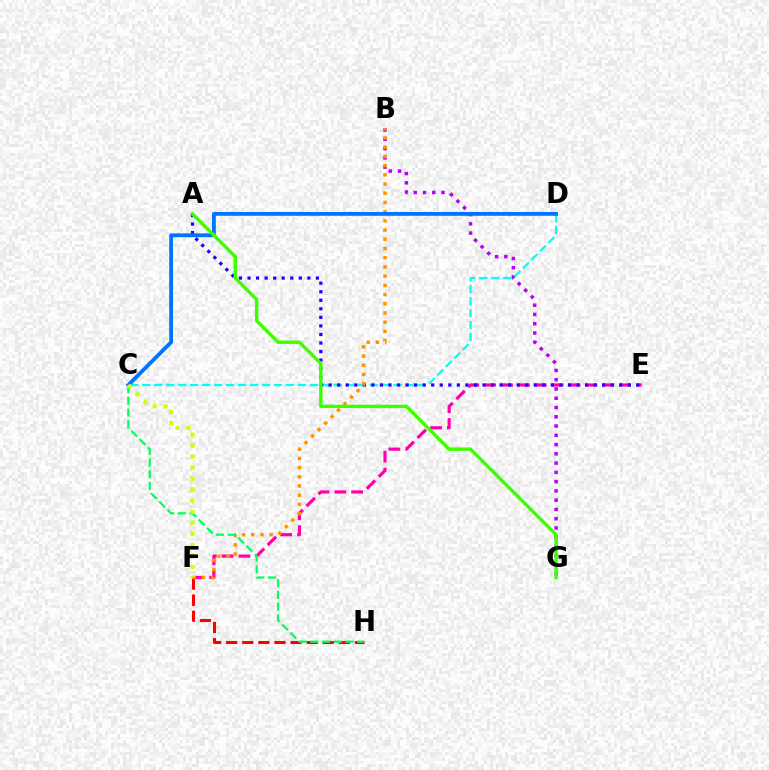{('B', 'G'): [{'color': '#b900ff', 'line_style': 'dotted', 'thickness': 2.52}], ('E', 'F'): [{'color': '#ff00ac', 'line_style': 'dashed', 'thickness': 2.29}], ('F', 'H'): [{'color': '#ff0000', 'line_style': 'dashed', 'thickness': 2.19}], ('C', 'D'): [{'color': '#00fff6', 'line_style': 'dashed', 'thickness': 1.63}, {'color': '#0074ff', 'line_style': 'solid', 'thickness': 2.74}], ('A', 'E'): [{'color': '#2500ff', 'line_style': 'dotted', 'thickness': 2.32}], ('B', 'F'): [{'color': '#ff9400', 'line_style': 'dotted', 'thickness': 2.5}], ('C', 'H'): [{'color': '#00ff5c', 'line_style': 'dashed', 'thickness': 1.6}], ('C', 'F'): [{'color': '#d1ff00', 'line_style': 'dotted', 'thickness': 2.99}], ('A', 'G'): [{'color': '#3dff00', 'line_style': 'solid', 'thickness': 2.45}]}